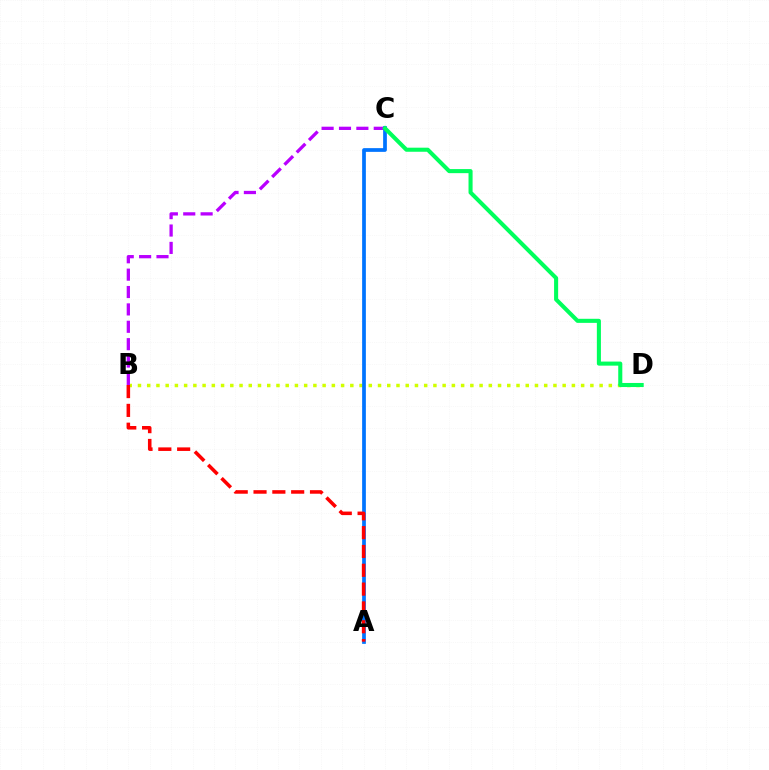{('B', 'D'): [{'color': '#d1ff00', 'line_style': 'dotted', 'thickness': 2.51}], ('B', 'C'): [{'color': '#b900ff', 'line_style': 'dashed', 'thickness': 2.36}], ('A', 'C'): [{'color': '#0074ff', 'line_style': 'solid', 'thickness': 2.68}], ('A', 'B'): [{'color': '#ff0000', 'line_style': 'dashed', 'thickness': 2.56}], ('C', 'D'): [{'color': '#00ff5c', 'line_style': 'solid', 'thickness': 2.93}]}